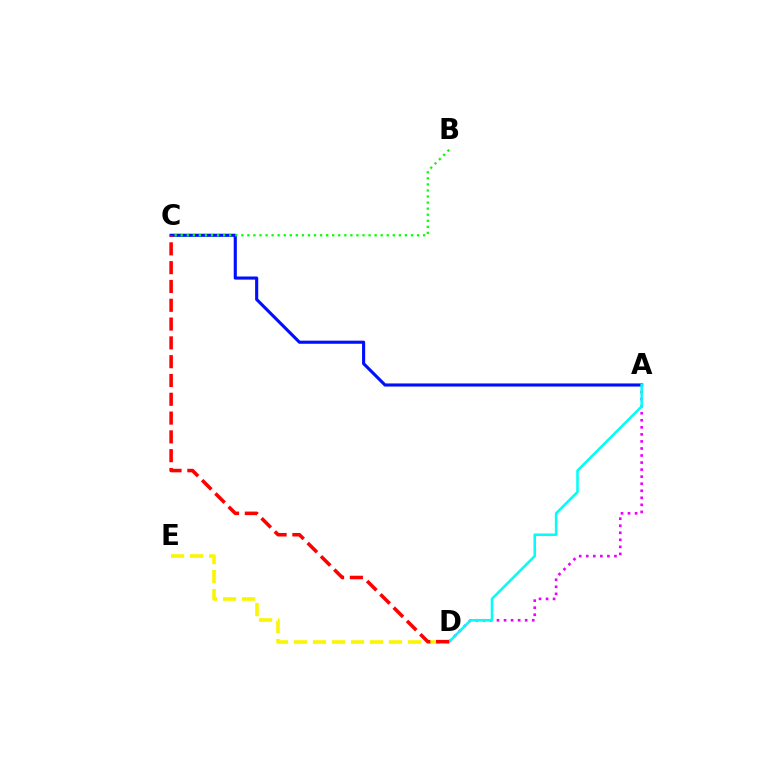{('A', 'C'): [{'color': '#0010ff', 'line_style': 'solid', 'thickness': 2.24}], ('A', 'D'): [{'color': '#ee00ff', 'line_style': 'dotted', 'thickness': 1.91}, {'color': '#00fff6', 'line_style': 'solid', 'thickness': 1.83}], ('B', 'C'): [{'color': '#08ff00', 'line_style': 'dotted', 'thickness': 1.65}], ('D', 'E'): [{'color': '#fcf500', 'line_style': 'dashed', 'thickness': 2.58}], ('C', 'D'): [{'color': '#ff0000', 'line_style': 'dashed', 'thickness': 2.55}]}